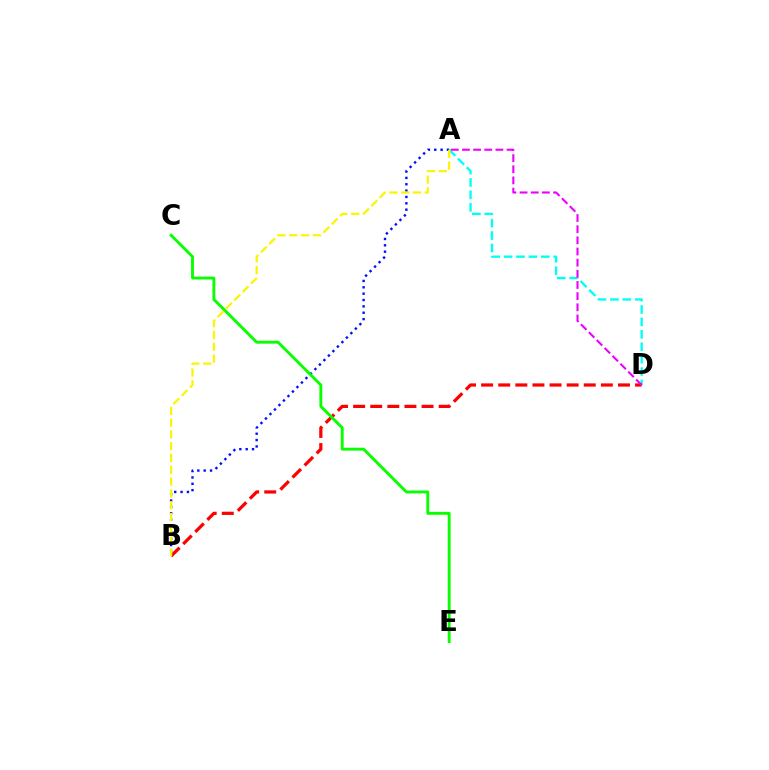{('A', 'D'): [{'color': '#00fff6', 'line_style': 'dashed', 'thickness': 1.69}, {'color': '#ee00ff', 'line_style': 'dashed', 'thickness': 1.52}], ('B', 'D'): [{'color': '#ff0000', 'line_style': 'dashed', 'thickness': 2.32}], ('A', 'B'): [{'color': '#0010ff', 'line_style': 'dotted', 'thickness': 1.73}, {'color': '#fcf500', 'line_style': 'dashed', 'thickness': 1.6}], ('C', 'E'): [{'color': '#08ff00', 'line_style': 'solid', 'thickness': 2.07}]}